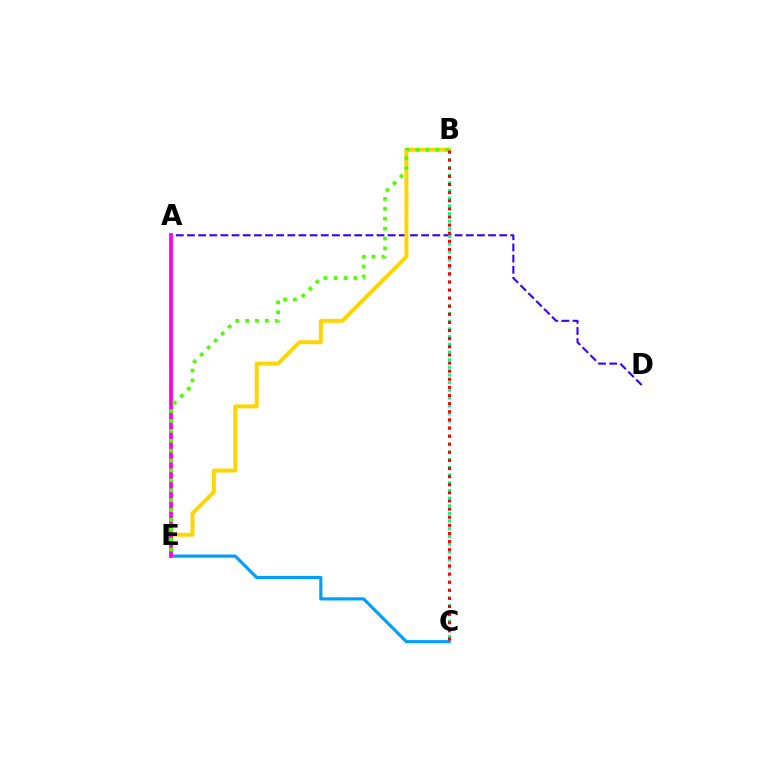{('C', 'E'): [{'color': '#009eff', 'line_style': 'solid', 'thickness': 2.27}], ('A', 'D'): [{'color': '#3700ff', 'line_style': 'dashed', 'thickness': 1.51}], ('B', 'C'): [{'color': '#00ff86', 'line_style': 'dotted', 'thickness': 2.09}, {'color': '#ff0000', 'line_style': 'dotted', 'thickness': 2.2}], ('B', 'E'): [{'color': '#ffd500', 'line_style': 'solid', 'thickness': 2.85}, {'color': '#4fff00', 'line_style': 'dotted', 'thickness': 2.69}], ('A', 'E'): [{'color': '#ff00ed', 'line_style': 'solid', 'thickness': 2.7}]}